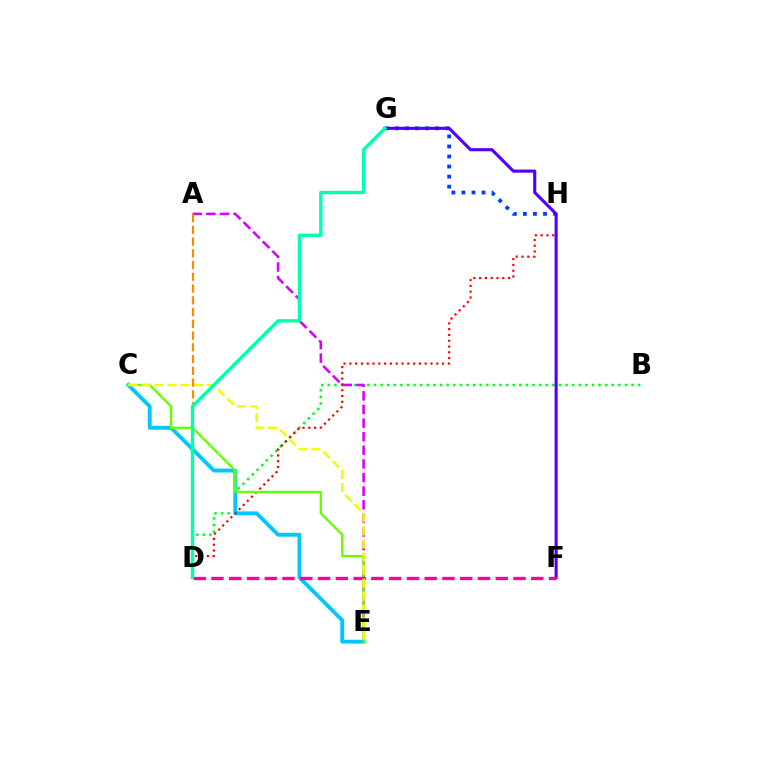{('B', 'D'): [{'color': '#00ff27', 'line_style': 'dotted', 'thickness': 1.79}], ('A', 'E'): [{'color': '#d600ff', 'line_style': 'dashed', 'thickness': 1.85}], ('G', 'H'): [{'color': '#003fff', 'line_style': 'dotted', 'thickness': 2.73}], ('C', 'E'): [{'color': '#00c7ff', 'line_style': 'solid', 'thickness': 2.79}, {'color': '#66ff00', 'line_style': 'solid', 'thickness': 1.67}, {'color': '#eeff00', 'line_style': 'dashed', 'thickness': 1.77}], ('D', 'H'): [{'color': '#ff0000', 'line_style': 'dotted', 'thickness': 1.57}], ('F', 'G'): [{'color': '#4f00ff', 'line_style': 'solid', 'thickness': 2.23}], ('D', 'F'): [{'color': '#ff00a0', 'line_style': 'dashed', 'thickness': 2.41}], ('A', 'D'): [{'color': '#ff8800', 'line_style': 'dashed', 'thickness': 1.6}], ('D', 'G'): [{'color': '#00ffaf', 'line_style': 'solid', 'thickness': 2.43}]}